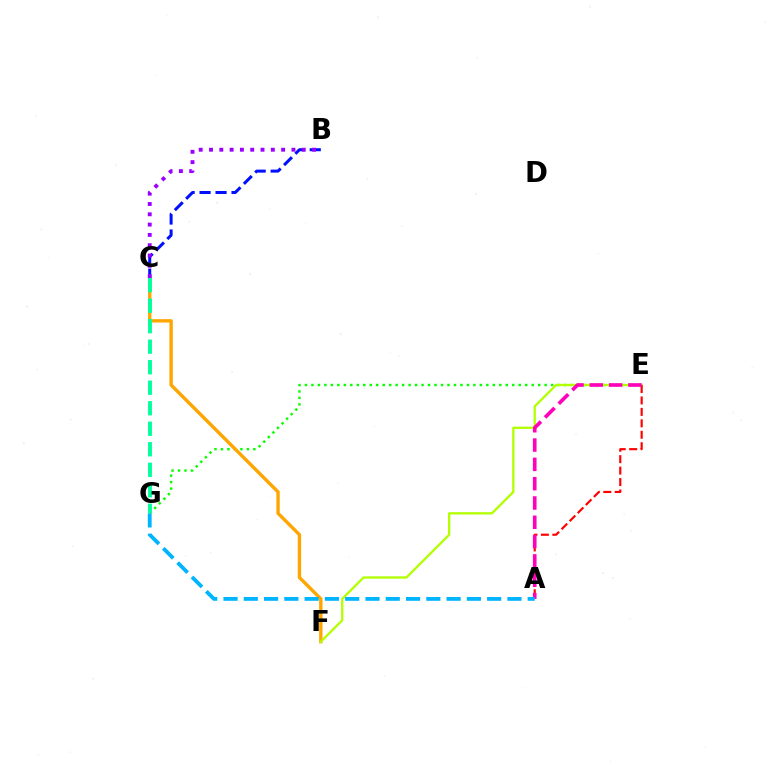{('E', 'G'): [{'color': '#08ff00', 'line_style': 'dotted', 'thickness': 1.76}], ('B', 'C'): [{'color': '#0010ff', 'line_style': 'dashed', 'thickness': 2.17}, {'color': '#9b00ff', 'line_style': 'dotted', 'thickness': 2.8}], ('C', 'F'): [{'color': '#ffa500', 'line_style': 'solid', 'thickness': 2.43}], ('E', 'F'): [{'color': '#b3ff00', 'line_style': 'solid', 'thickness': 1.66}], ('A', 'E'): [{'color': '#ff0000', 'line_style': 'dashed', 'thickness': 1.55}, {'color': '#ff00bd', 'line_style': 'dashed', 'thickness': 2.62}], ('A', 'G'): [{'color': '#00b5ff', 'line_style': 'dashed', 'thickness': 2.76}], ('C', 'G'): [{'color': '#00ff9d', 'line_style': 'dashed', 'thickness': 2.79}]}